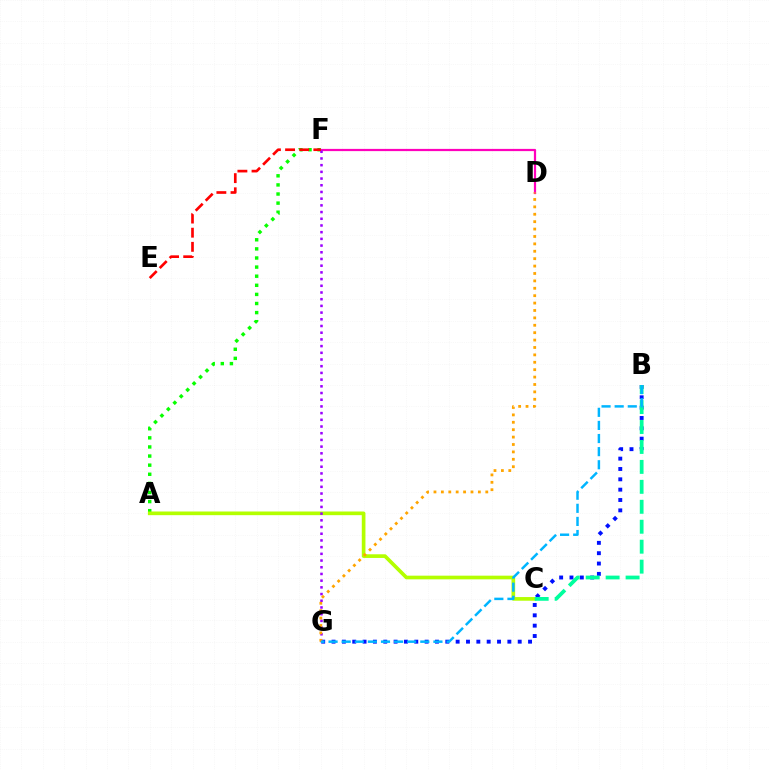{('A', 'F'): [{'color': '#08ff00', 'line_style': 'dotted', 'thickness': 2.47}], ('A', 'C'): [{'color': '#b3ff00', 'line_style': 'solid', 'thickness': 2.64}], ('D', 'F'): [{'color': '#ff00bd', 'line_style': 'solid', 'thickness': 1.6}], ('B', 'G'): [{'color': '#0010ff', 'line_style': 'dotted', 'thickness': 2.81}, {'color': '#00b5ff', 'line_style': 'dashed', 'thickness': 1.78}], ('F', 'G'): [{'color': '#9b00ff', 'line_style': 'dotted', 'thickness': 1.82}], ('B', 'C'): [{'color': '#00ff9d', 'line_style': 'dashed', 'thickness': 2.71}], ('E', 'F'): [{'color': '#ff0000', 'line_style': 'dashed', 'thickness': 1.92}], ('D', 'G'): [{'color': '#ffa500', 'line_style': 'dotted', 'thickness': 2.01}]}